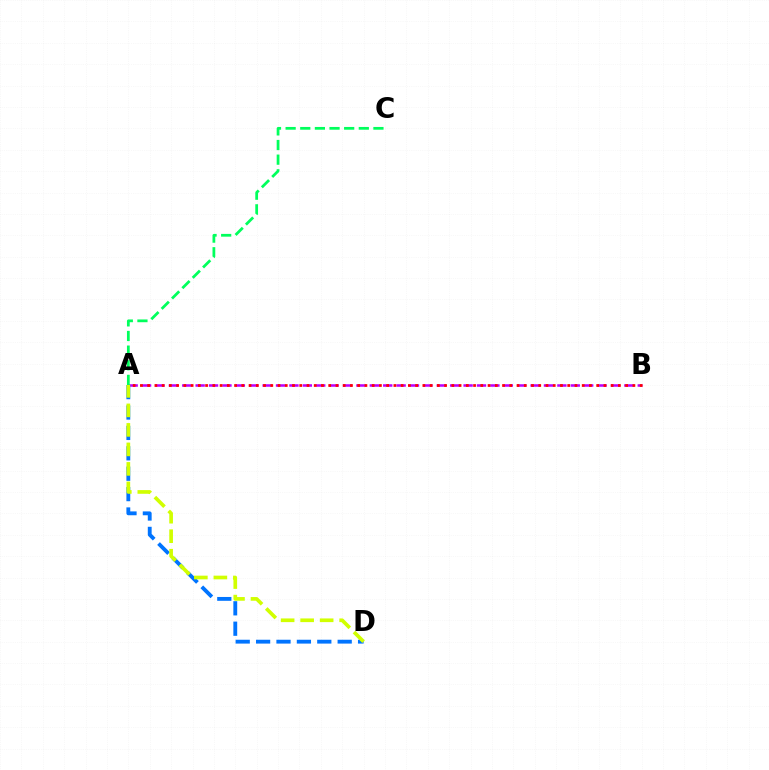{('A', 'B'): [{'color': '#b900ff', 'line_style': 'dashed', 'thickness': 1.82}, {'color': '#ff0000', 'line_style': 'dotted', 'thickness': 1.97}], ('A', 'D'): [{'color': '#0074ff', 'line_style': 'dashed', 'thickness': 2.77}, {'color': '#d1ff00', 'line_style': 'dashed', 'thickness': 2.65}], ('A', 'C'): [{'color': '#00ff5c', 'line_style': 'dashed', 'thickness': 1.99}]}